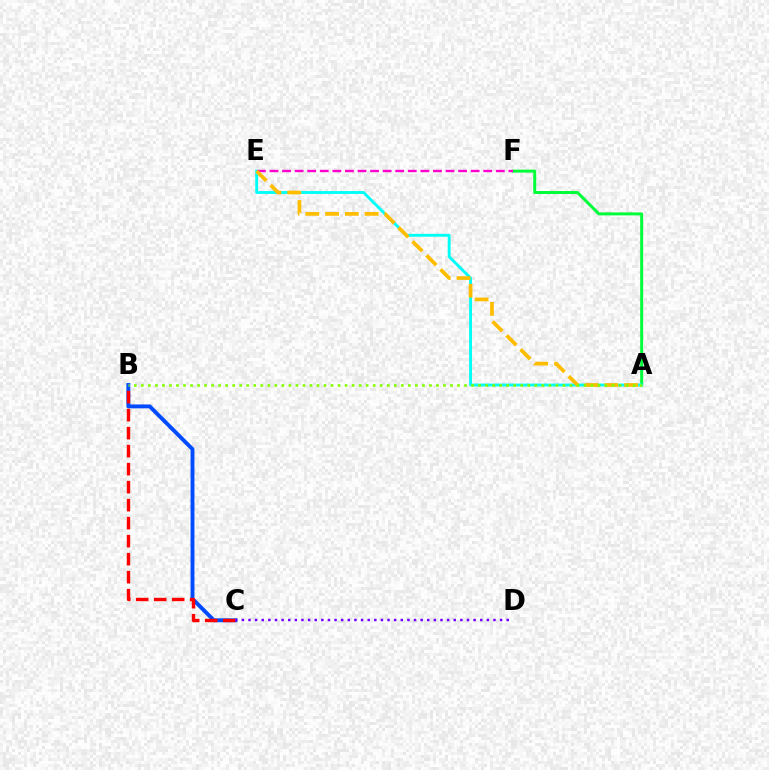{('B', 'C'): [{'color': '#004bff', 'line_style': 'solid', 'thickness': 2.8}, {'color': '#ff0000', 'line_style': 'dashed', 'thickness': 2.45}], ('A', 'F'): [{'color': '#00ff39', 'line_style': 'solid', 'thickness': 2.14}], ('A', 'E'): [{'color': '#00fff6', 'line_style': 'solid', 'thickness': 2.06}, {'color': '#ffbd00', 'line_style': 'dashed', 'thickness': 2.68}], ('E', 'F'): [{'color': '#ff00cf', 'line_style': 'dashed', 'thickness': 1.71}], ('C', 'D'): [{'color': '#7200ff', 'line_style': 'dotted', 'thickness': 1.8}], ('A', 'B'): [{'color': '#84ff00', 'line_style': 'dotted', 'thickness': 1.91}]}